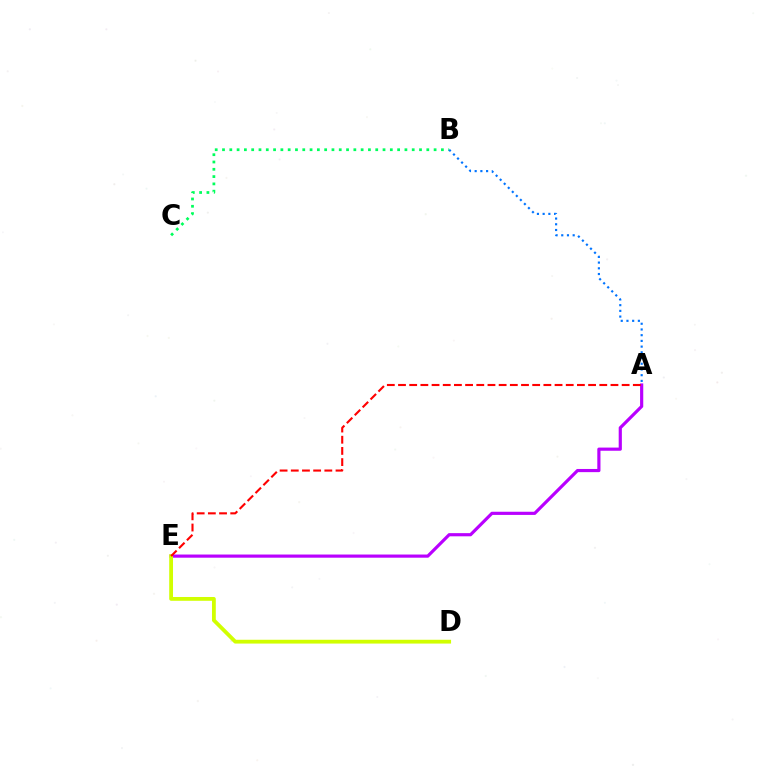{('A', 'E'): [{'color': '#b900ff', 'line_style': 'solid', 'thickness': 2.28}, {'color': '#ff0000', 'line_style': 'dashed', 'thickness': 1.52}], ('B', 'C'): [{'color': '#00ff5c', 'line_style': 'dotted', 'thickness': 1.98}], ('D', 'E'): [{'color': '#d1ff00', 'line_style': 'solid', 'thickness': 2.74}], ('A', 'B'): [{'color': '#0074ff', 'line_style': 'dotted', 'thickness': 1.55}]}